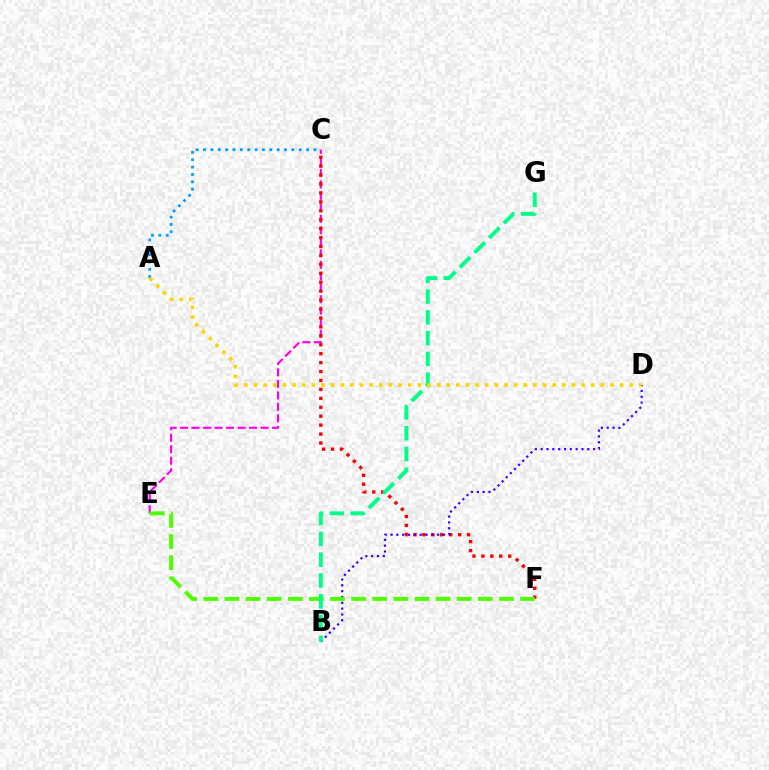{('C', 'E'): [{'color': '#ff00ed', 'line_style': 'dashed', 'thickness': 1.56}], ('C', 'F'): [{'color': '#ff0000', 'line_style': 'dotted', 'thickness': 2.43}], ('B', 'D'): [{'color': '#3700ff', 'line_style': 'dotted', 'thickness': 1.58}], ('A', 'C'): [{'color': '#009eff', 'line_style': 'dotted', 'thickness': 2.0}], ('E', 'F'): [{'color': '#4fff00', 'line_style': 'dashed', 'thickness': 2.87}], ('B', 'G'): [{'color': '#00ff86', 'line_style': 'dashed', 'thickness': 2.82}], ('A', 'D'): [{'color': '#ffd500', 'line_style': 'dotted', 'thickness': 2.62}]}